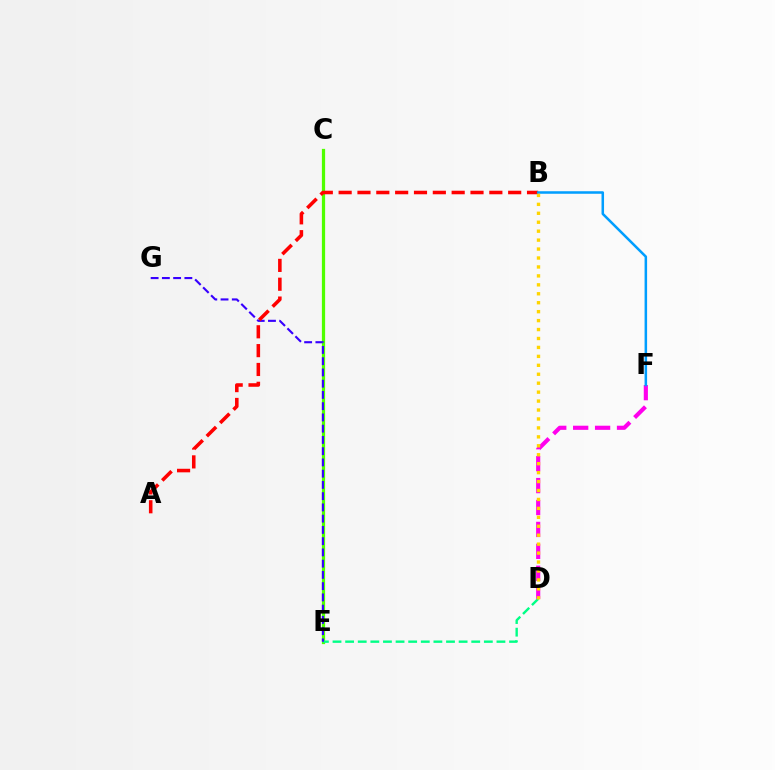{('C', 'E'): [{'color': '#4fff00', 'line_style': 'solid', 'thickness': 2.34}], ('D', 'E'): [{'color': '#00ff86', 'line_style': 'dashed', 'thickness': 1.71}], ('E', 'G'): [{'color': '#3700ff', 'line_style': 'dashed', 'thickness': 1.53}], ('A', 'B'): [{'color': '#ff0000', 'line_style': 'dashed', 'thickness': 2.56}], ('D', 'F'): [{'color': '#ff00ed', 'line_style': 'dashed', 'thickness': 2.98}], ('B', 'F'): [{'color': '#009eff', 'line_style': 'solid', 'thickness': 1.82}], ('B', 'D'): [{'color': '#ffd500', 'line_style': 'dotted', 'thickness': 2.43}]}